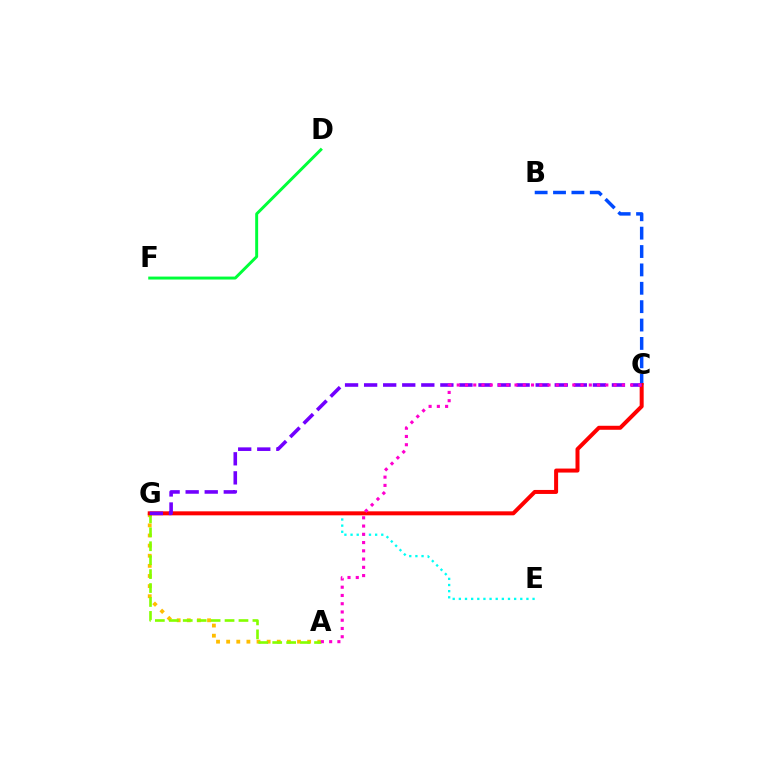{('D', 'F'): [{'color': '#00ff39', 'line_style': 'solid', 'thickness': 2.12}], ('E', 'G'): [{'color': '#00fff6', 'line_style': 'dotted', 'thickness': 1.67}], ('A', 'G'): [{'color': '#ffbd00', 'line_style': 'dotted', 'thickness': 2.75}, {'color': '#84ff00', 'line_style': 'dashed', 'thickness': 1.89}], ('B', 'C'): [{'color': '#004bff', 'line_style': 'dashed', 'thickness': 2.5}], ('C', 'G'): [{'color': '#ff0000', 'line_style': 'solid', 'thickness': 2.88}, {'color': '#7200ff', 'line_style': 'dashed', 'thickness': 2.59}], ('A', 'C'): [{'color': '#ff00cf', 'line_style': 'dotted', 'thickness': 2.24}]}